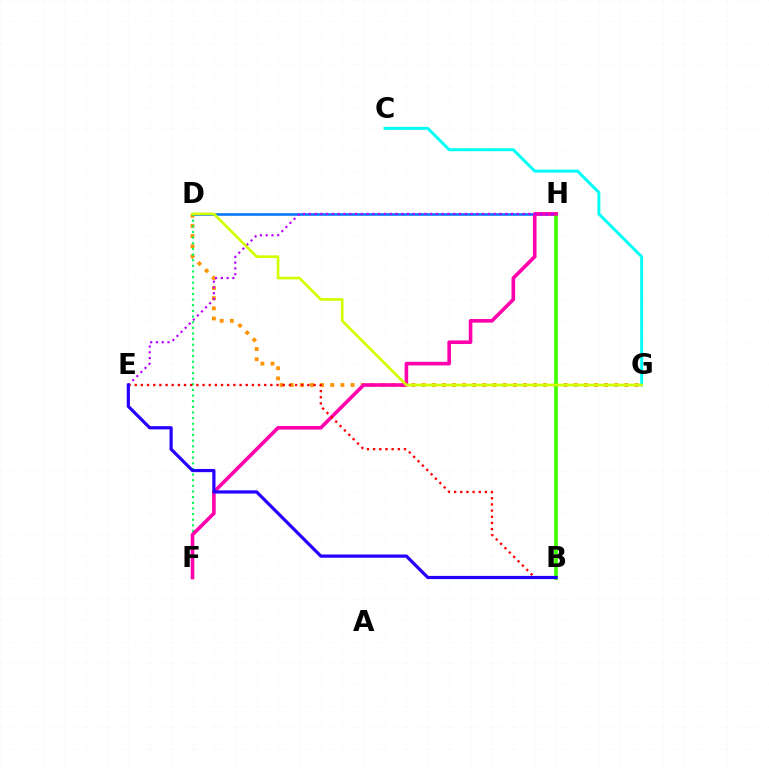{('D', 'G'): [{'color': '#ff9400', 'line_style': 'dotted', 'thickness': 2.76}, {'color': '#d1ff00', 'line_style': 'solid', 'thickness': 1.93}], ('D', 'H'): [{'color': '#0074ff', 'line_style': 'solid', 'thickness': 1.83}], ('B', 'H'): [{'color': '#3dff00', 'line_style': 'solid', 'thickness': 2.61}], ('D', 'F'): [{'color': '#00ff5c', 'line_style': 'dotted', 'thickness': 1.53}], ('F', 'H'): [{'color': '#ff00ac', 'line_style': 'solid', 'thickness': 2.6}], ('E', 'H'): [{'color': '#b900ff', 'line_style': 'dotted', 'thickness': 1.57}], ('B', 'E'): [{'color': '#ff0000', 'line_style': 'dotted', 'thickness': 1.68}, {'color': '#2500ff', 'line_style': 'solid', 'thickness': 2.31}], ('C', 'G'): [{'color': '#00fff6', 'line_style': 'solid', 'thickness': 2.13}]}